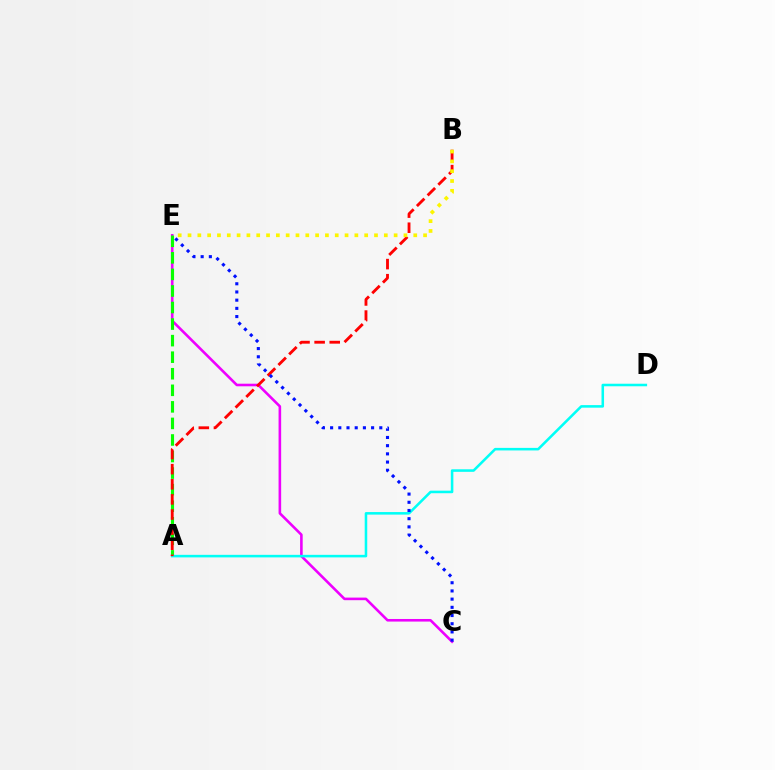{('C', 'E'): [{'color': '#ee00ff', 'line_style': 'solid', 'thickness': 1.87}, {'color': '#0010ff', 'line_style': 'dotted', 'thickness': 2.23}], ('A', 'E'): [{'color': '#08ff00', 'line_style': 'dashed', 'thickness': 2.25}], ('A', 'D'): [{'color': '#00fff6', 'line_style': 'solid', 'thickness': 1.84}], ('A', 'B'): [{'color': '#ff0000', 'line_style': 'dashed', 'thickness': 2.05}], ('B', 'E'): [{'color': '#fcf500', 'line_style': 'dotted', 'thickness': 2.67}]}